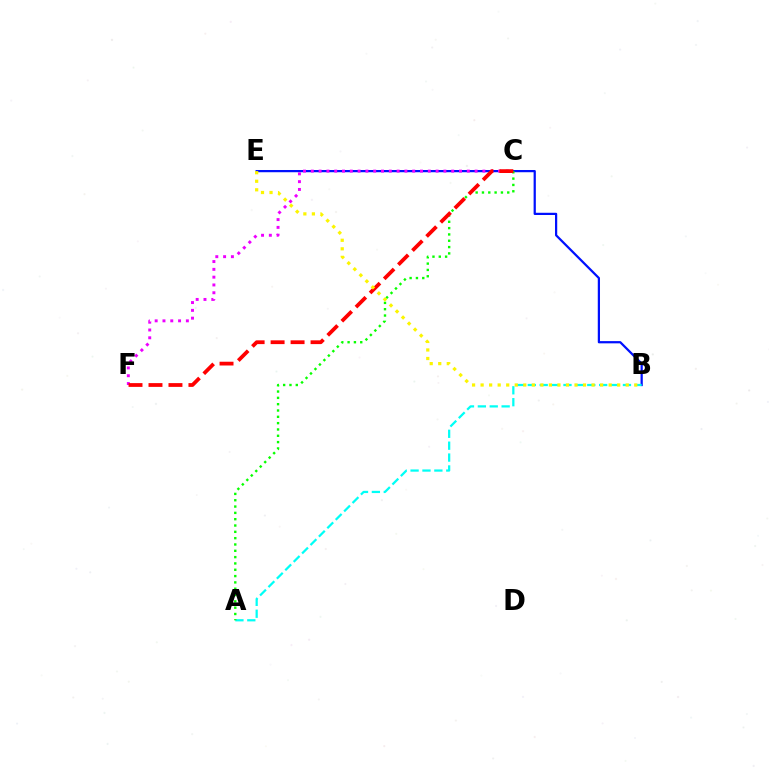{('B', 'E'): [{'color': '#0010ff', 'line_style': 'solid', 'thickness': 1.61}, {'color': '#fcf500', 'line_style': 'dotted', 'thickness': 2.32}], ('C', 'F'): [{'color': '#ee00ff', 'line_style': 'dotted', 'thickness': 2.12}, {'color': '#ff0000', 'line_style': 'dashed', 'thickness': 2.71}], ('A', 'B'): [{'color': '#00fff6', 'line_style': 'dashed', 'thickness': 1.62}], ('A', 'C'): [{'color': '#08ff00', 'line_style': 'dotted', 'thickness': 1.72}]}